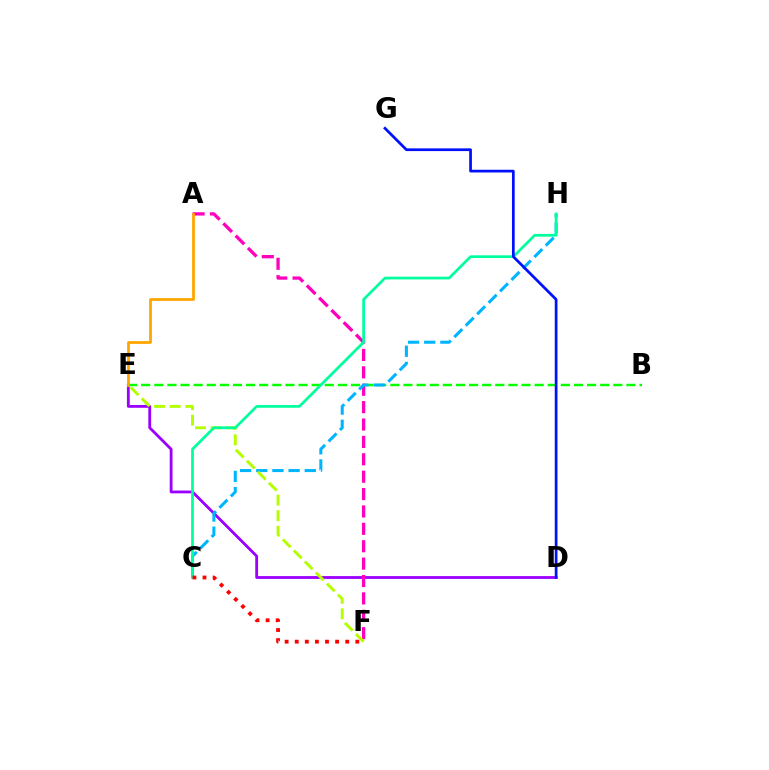{('B', 'E'): [{'color': '#08ff00', 'line_style': 'dashed', 'thickness': 1.78}], ('D', 'E'): [{'color': '#9b00ff', 'line_style': 'solid', 'thickness': 2.03}], ('A', 'F'): [{'color': '#ff00bd', 'line_style': 'dashed', 'thickness': 2.36}], ('C', 'H'): [{'color': '#00b5ff', 'line_style': 'dashed', 'thickness': 2.2}, {'color': '#00ff9d', 'line_style': 'solid', 'thickness': 1.96}], ('E', 'F'): [{'color': '#b3ff00', 'line_style': 'dashed', 'thickness': 2.12}], ('A', 'E'): [{'color': '#ffa500', 'line_style': 'solid', 'thickness': 2.0}], ('D', 'G'): [{'color': '#0010ff', 'line_style': 'solid', 'thickness': 1.96}], ('C', 'F'): [{'color': '#ff0000', 'line_style': 'dotted', 'thickness': 2.74}]}